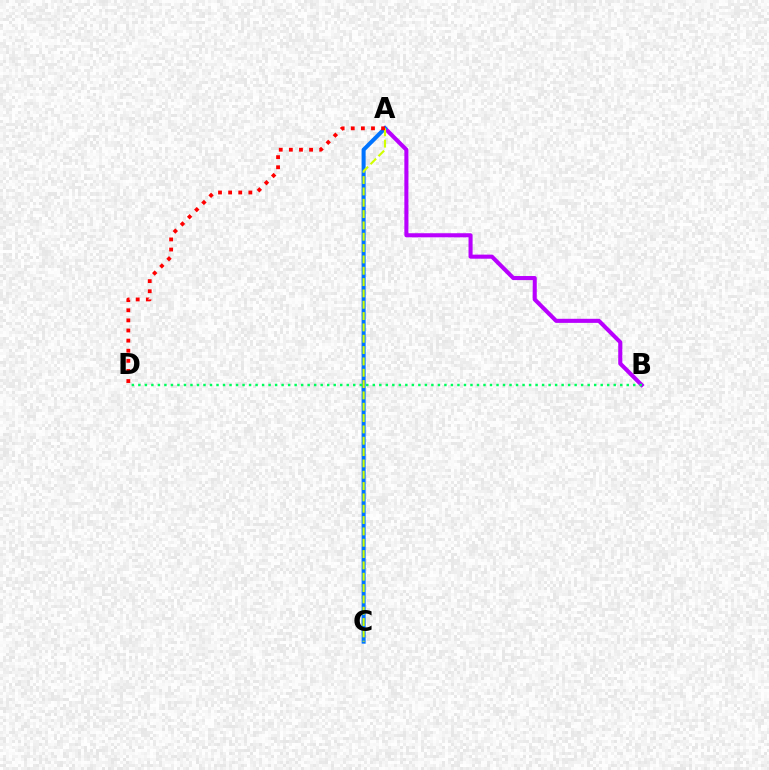{('A', 'B'): [{'color': '#b900ff', 'line_style': 'solid', 'thickness': 2.93}], ('A', 'C'): [{'color': '#0074ff', 'line_style': 'solid', 'thickness': 2.9}, {'color': '#d1ff00', 'line_style': 'dashed', 'thickness': 1.54}], ('A', 'D'): [{'color': '#ff0000', 'line_style': 'dotted', 'thickness': 2.75}], ('B', 'D'): [{'color': '#00ff5c', 'line_style': 'dotted', 'thickness': 1.77}]}